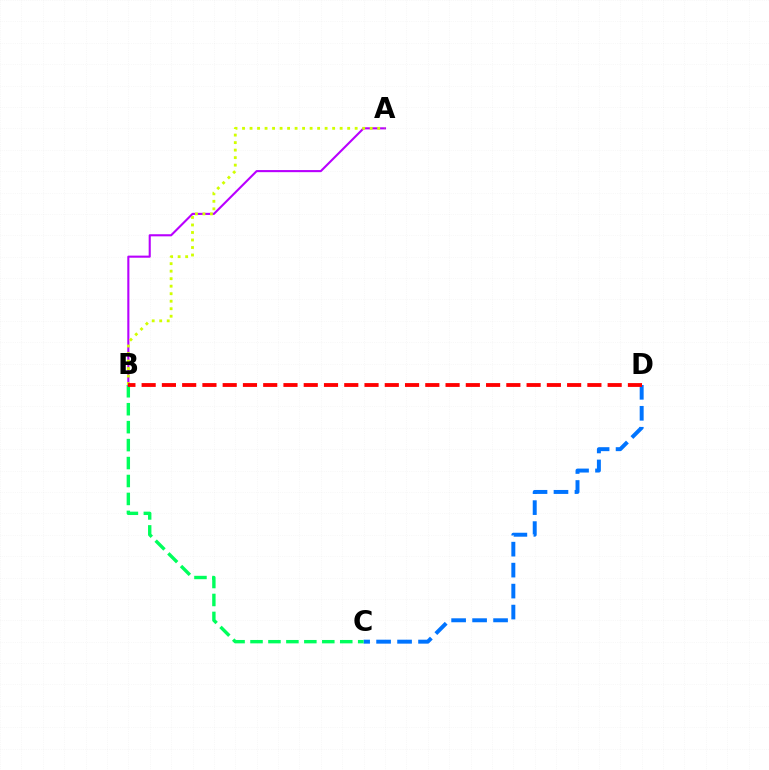{('C', 'D'): [{'color': '#0074ff', 'line_style': 'dashed', 'thickness': 2.85}], ('B', 'C'): [{'color': '#00ff5c', 'line_style': 'dashed', 'thickness': 2.44}], ('A', 'B'): [{'color': '#b900ff', 'line_style': 'solid', 'thickness': 1.51}, {'color': '#d1ff00', 'line_style': 'dotted', 'thickness': 2.04}], ('B', 'D'): [{'color': '#ff0000', 'line_style': 'dashed', 'thickness': 2.75}]}